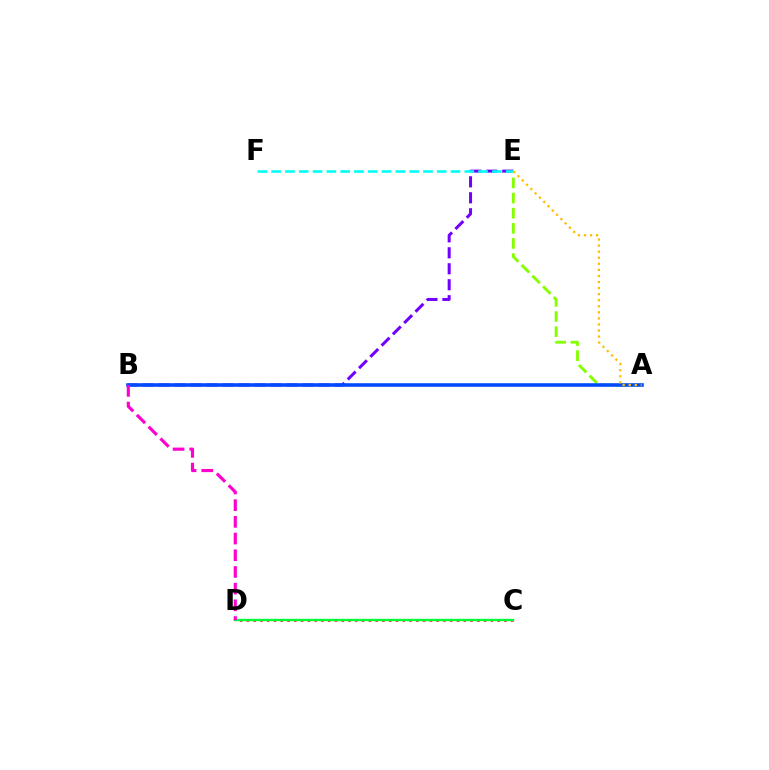{('B', 'E'): [{'color': '#7200ff', 'line_style': 'dashed', 'thickness': 2.17}], ('A', 'E'): [{'color': '#84ff00', 'line_style': 'dashed', 'thickness': 2.06}, {'color': '#ffbd00', 'line_style': 'dotted', 'thickness': 1.65}], ('A', 'B'): [{'color': '#004bff', 'line_style': 'solid', 'thickness': 2.58}], ('C', 'D'): [{'color': '#ff0000', 'line_style': 'dotted', 'thickness': 1.84}, {'color': '#00ff39', 'line_style': 'solid', 'thickness': 1.68}], ('E', 'F'): [{'color': '#00fff6', 'line_style': 'dashed', 'thickness': 1.87}], ('B', 'D'): [{'color': '#ff00cf', 'line_style': 'dashed', 'thickness': 2.27}]}